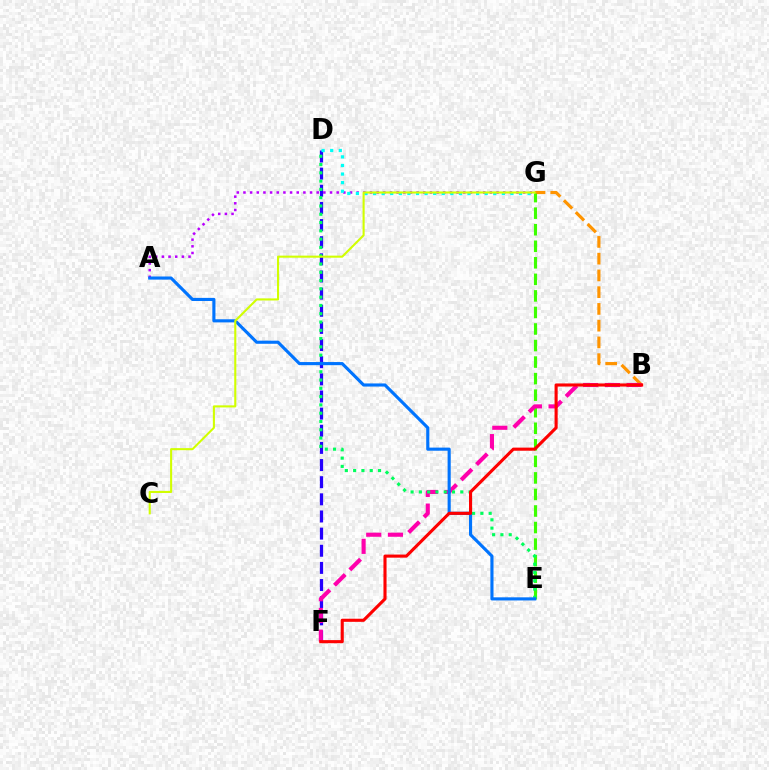{('A', 'G'): [{'color': '#b900ff', 'line_style': 'dotted', 'thickness': 1.81}], ('D', 'F'): [{'color': '#2500ff', 'line_style': 'dashed', 'thickness': 2.33}], ('D', 'G'): [{'color': '#00fff6', 'line_style': 'dotted', 'thickness': 2.33}], ('B', 'G'): [{'color': '#ff9400', 'line_style': 'dashed', 'thickness': 2.28}], ('E', 'G'): [{'color': '#3dff00', 'line_style': 'dashed', 'thickness': 2.25}], ('B', 'F'): [{'color': '#ff00ac', 'line_style': 'dashed', 'thickness': 2.95}, {'color': '#ff0000', 'line_style': 'solid', 'thickness': 2.23}], ('D', 'E'): [{'color': '#00ff5c', 'line_style': 'dotted', 'thickness': 2.25}], ('A', 'E'): [{'color': '#0074ff', 'line_style': 'solid', 'thickness': 2.25}], ('C', 'G'): [{'color': '#d1ff00', 'line_style': 'solid', 'thickness': 1.51}]}